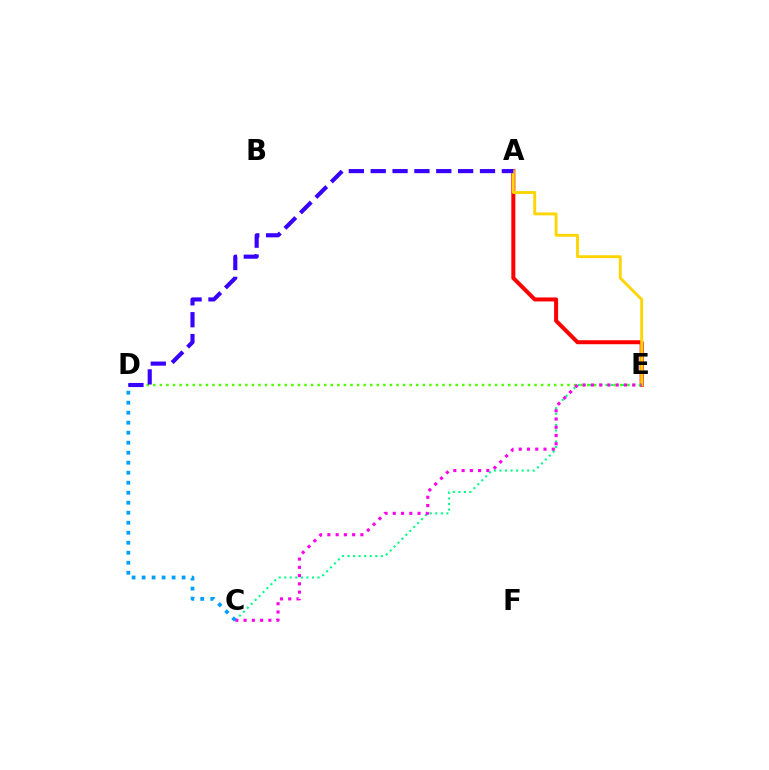{('A', 'E'): [{'color': '#ff0000', 'line_style': 'solid', 'thickness': 2.88}, {'color': '#ffd500', 'line_style': 'solid', 'thickness': 2.07}], ('C', 'E'): [{'color': '#00ff86', 'line_style': 'dotted', 'thickness': 1.51}, {'color': '#ff00ed', 'line_style': 'dotted', 'thickness': 2.24}], ('D', 'E'): [{'color': '#4fff00', 'line_style': 'dotted', 'thickness': 1.79}], ('C', 'D'): [{'color': '#009eff', 'line_style': 'dotted', 'thickness': 2.72}], ('A', 'D'): [{'color': '#3700ff', 'line_style': 'dashed', 'thickness': 2.97}]}